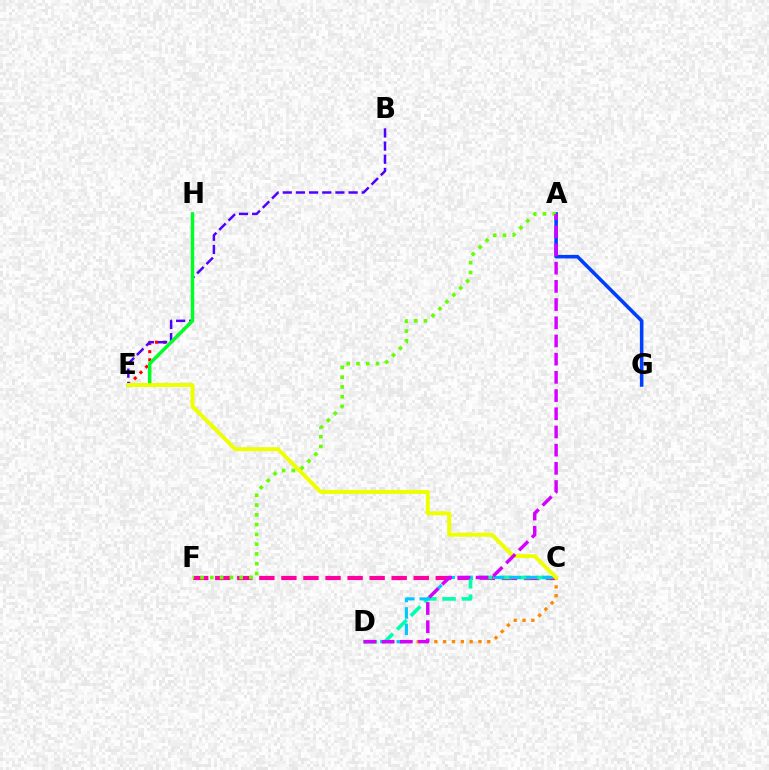{('E', 'H'): [{'color': '#ff0000', 'line_style': 'dotted', 'thickness': 2.21}, {'color': '#00ff27', 'line_style': 'solid', 'thickness': 2.48}], ('B', 'E'): [{'color': '#4f00ff', 'line_style': 'dashed', 'thickness': 1.79}], ('A', 'G'): [{'color': '#003fff', 'line_style': 'solid', 'thickness': 2.57}], ('C', 'F'): [{'color': '#ff00a0', 'line_style': 'dashed', 'thickness': 3.0}], ('C', 'D'): [{'color': '#ff8800', 'line_style': 'dotted', 'thickness': 2.4}, {'color': '#00ffaf', 'line_style': 'dashed', 'thickness': 2.62}, {'color': '#00c7ff', 'line_style': 'dashed', 'thickness': 2.23}], ('A', 'F'): [{'color': '#66ff00', 'line_style': 'dotted', 'thickness': 2.65}], ('C', 'E'): [{'color': '#eeff00', 'line_style': 'solid', 'thickness': 2.86}], ('A', 'D'): [{'color': '#d600ff', 'line_style': 'dashed', 'thickness': 2.47}]}